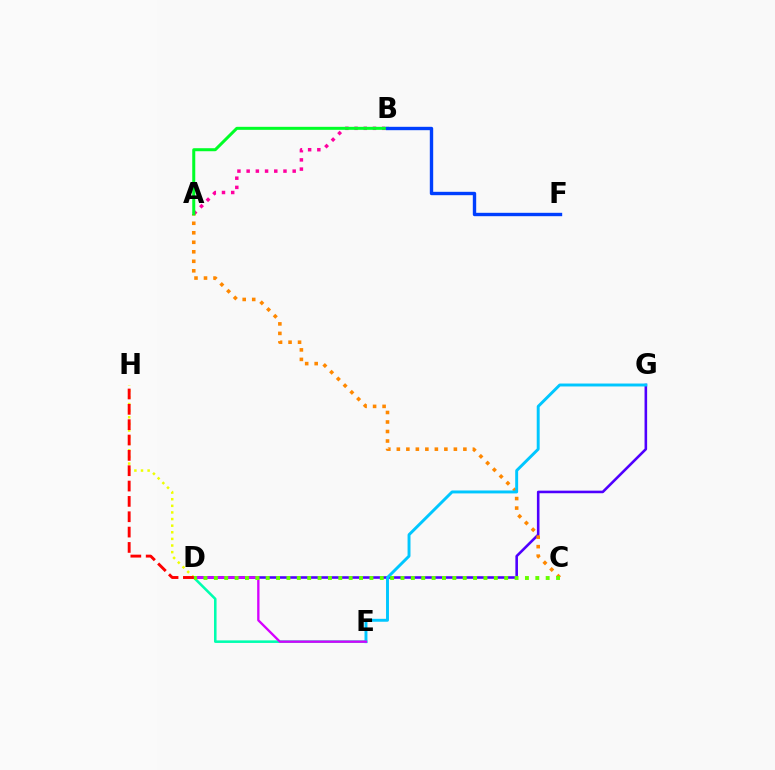{('D', 'G'): [{'color': '#4f00ff', 'line_style': 'solid', 'thickness': 1.86}], ('A', 'B'): [{'color': '#ff00a0', 'line_style': 'dotted', 'thickness': 2.5}, {'color': '#00ff27', 'line_style': 'solid', 'thickness': 2.17}], ('A', 'C'): [{'color': '#ff8800', 'line_style': 'dotted', 'thickness': 2.58}], ('D', 'E'): [{'color': '#00ffaf', 'line_style': 'solid', 'thickness': 1.84}, {'color': '#d600ff', 'line_style': 'solid', 'thickness': 1.67}], ('E', 'G'): [{'color': '#00c7ff', 'line_style': 'solid', 'thickness': 2.11}], ('D', 'H'): [{'color': '#eeff00', 'line_style': 'dotted', 'thickness': 1.8}, {'color': '#ff0000', 'line_style': 'dashed', 'thickness': 2.08}], ('C', 'D'): [{'color': '#66ff00', 'line_style': 'dotted', 'thickness': 2.82}], ('B', 'F'): [{'color': '#003fff', 'line_style': 'solid', 'thickness': 2.43}]}